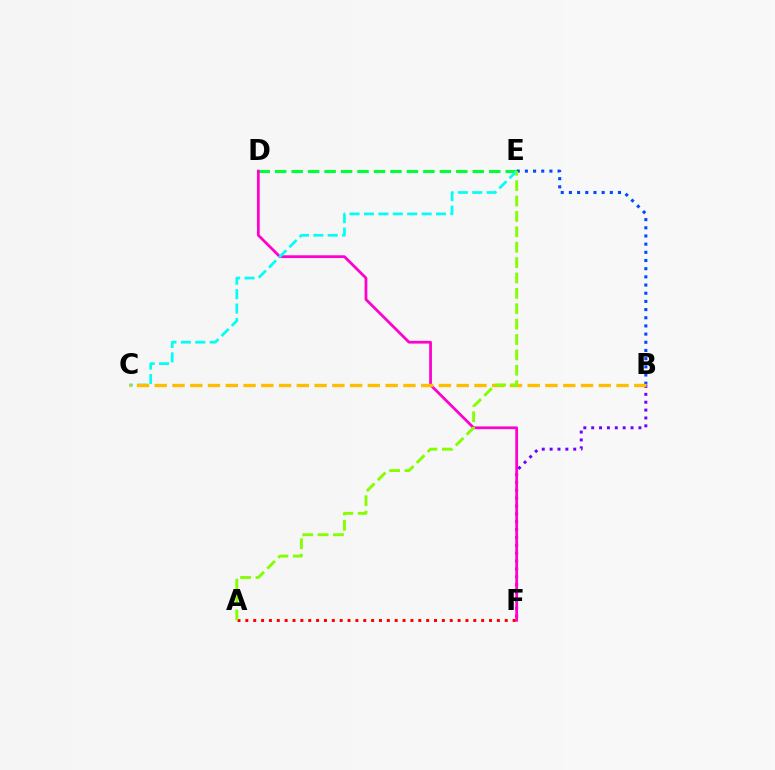{('B', 'F'): [{'color': '#7200ff', 'line_style': 'dotted', 'thickness': 2.14}], ('B', 'E'): [{'color': '#004bff', 'line_style': 'dotted', 'thickness': 2.22}], ('D', 'E'): [{'color': '#00ff39', 'line_style': 'dashed', 'thickness': 2.24}], ('D', 'F'): [{'color': '#ff00cf', 'line_style': 'solid', 'thickness': 1.99}], ('A', 'F'): [{'color': '#ff0000', 'line_style': 'dotted', 'thickness': 2.14}], ('C', 'E'): [{'color': '#00fff6', 'line_style': 'dashed', 'thickness': 1.96}], ('B', 'C'): [{'color': '#ffbd00', 'line_style': 'dashed', 'thickness': 2.41}], ('A', 'E'): [{'color': '#84ff00', 'line_style': 'dashed', 'thickness': 2.09}]}